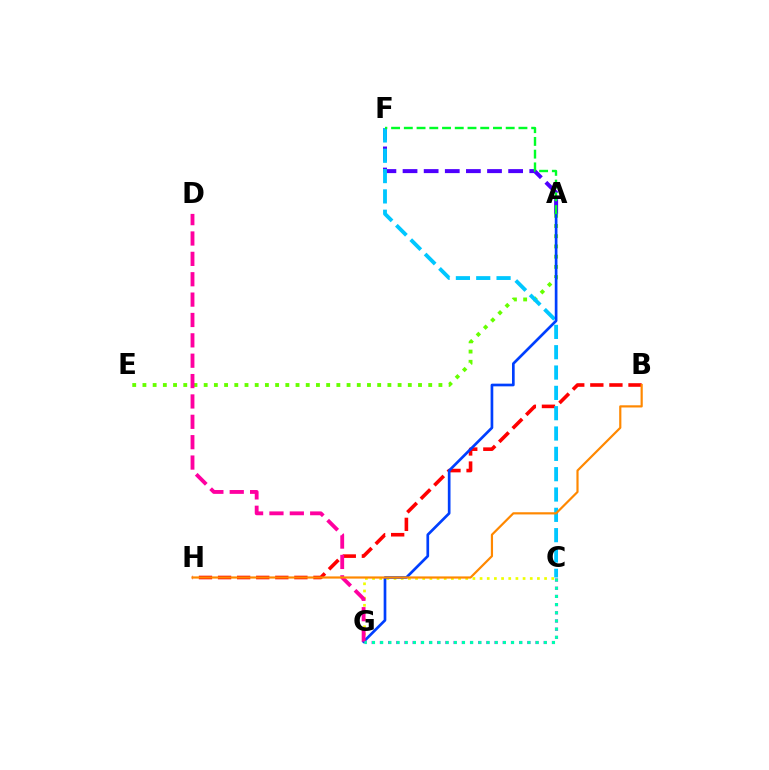{('A', 'F'): [{'color': '#4f00ff', 'line_style': 'dashed', 'thickness': 2.87}, {'color': '#00ff27', 'line_style': 'dashed', 'thickness': 1.73}], ('A', 'E'): [{'color': '#66ff00', 'line_style': 'dotted', 'thickness': 2.77}], ('B', 'H'): [{'color': '#ff0000', 'line_style': 'dashed', 'thickness': 2.59}, {'color': '#ff8800', 'line_style': 'solid', 'thickness': 1.58}], ('C', 'G'): [{'color': '#eeff00', 'line_style': 'dotted', 'thickness': 1.95}, {'color': '#d600ff', 'line_style': 'dotted', 'thickness': 2.23}, {'color': '#00ffaf', 'line_style': 'dotted', 'thickness': 2.22}], ('C', 'F'): [{'color': '#00c7ff', 'line_style': 'dashed', 'thickness': 2.76}], ('A', 'G'): [{'color': '#003fff', 'line_style': 'solid', 'thickness': 1.93}], ('D', 'G'): [{'color': '#ff00a0', 'line_style': 'dashed', 'thickness': 2.77}]}